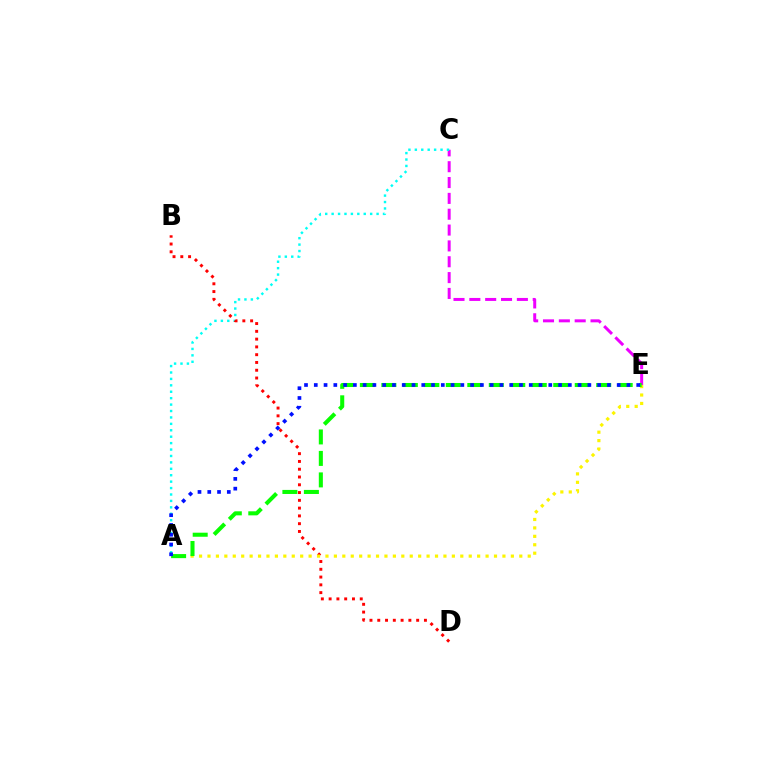{('C', 'E'): [{'color': '#ee00ff', 'line_style': 'dashed', 'thickness': 2.15}], ('A', 'C'): [{'color': '#00fff6', 'line_style': 'dotted', 'thickness': 1.74}], ('B', 'D'): [{'color': '#ff0000', 'line_style': 'dotted', 'thickness': 2.11}], ('A', 'E'): [{'color': '#fcf500', 'line_style': 'dotted', 'thickness': 2.29}, {'color': '#08ff00', 'line_style': 'dashed', 'thickness': 2.92}, {'color': '#0010ff', 'line_style': 'dotted', 'thickness': 2.65}]}